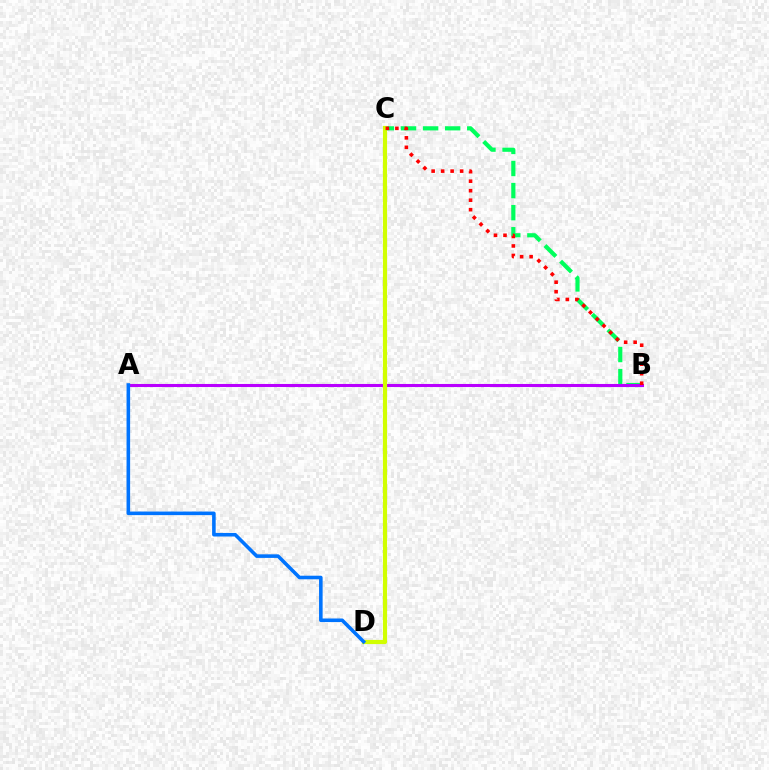{('B', 'C'): [{'color': '#00ff5c', 'line_style': 'dashed', 'thickness': 3.0}, {'color': '#ff0000', 'line_style': 'dotted', 'thickness': 2.58}], ('A', 'B'): [{'color': '#b900ff', 'line_style': 'solid', 'thickness': 2.21}], ('C', 'D'): [{'color': '#d1ff00', 'line_style': 'solid', 'thickness': 3.0}], ('A', 'D'): [{'color': '#0074ff', 'line_style': 'solid', 'thickness': 2.57}]}